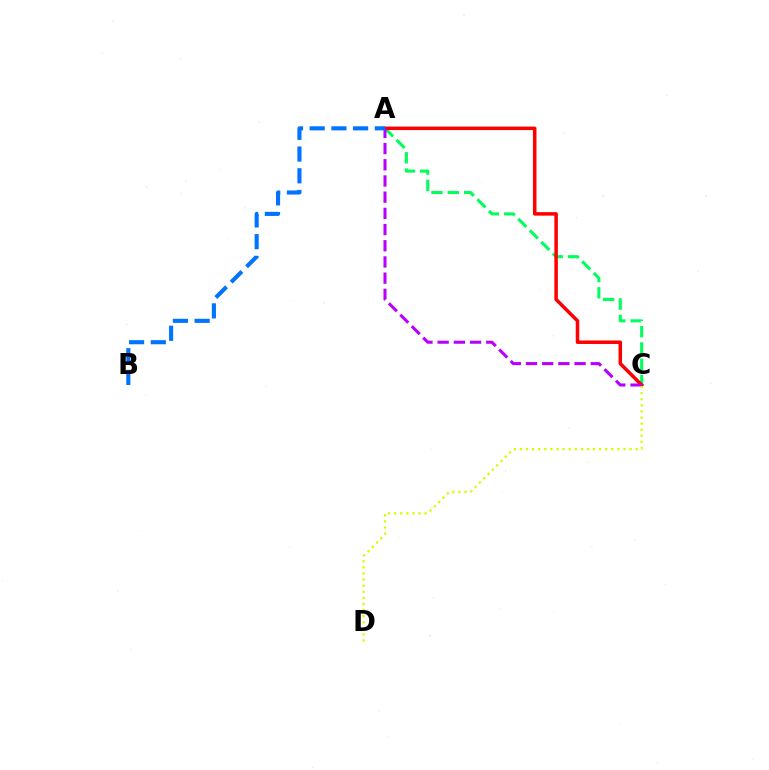{('A', 'C'): [{'color': '#00ff5c', 'line_style': 'dashed', 'thickness': 2.22}, {'color': '#ff0000', 'line_style': 'solid', 'thickness': 2.53}, {'color': '#b900ff', 'line_style': 'dashed', 'thickness': 2.2}], ('A', 'B'): [{'color': '#0074ff', 'line_style': 'dashed', 'thickness': 2.95}], ('C', 'D'): [{'color': '#d1ff00', 'line_style': 'dotted', 'thickness': 1.66}]}